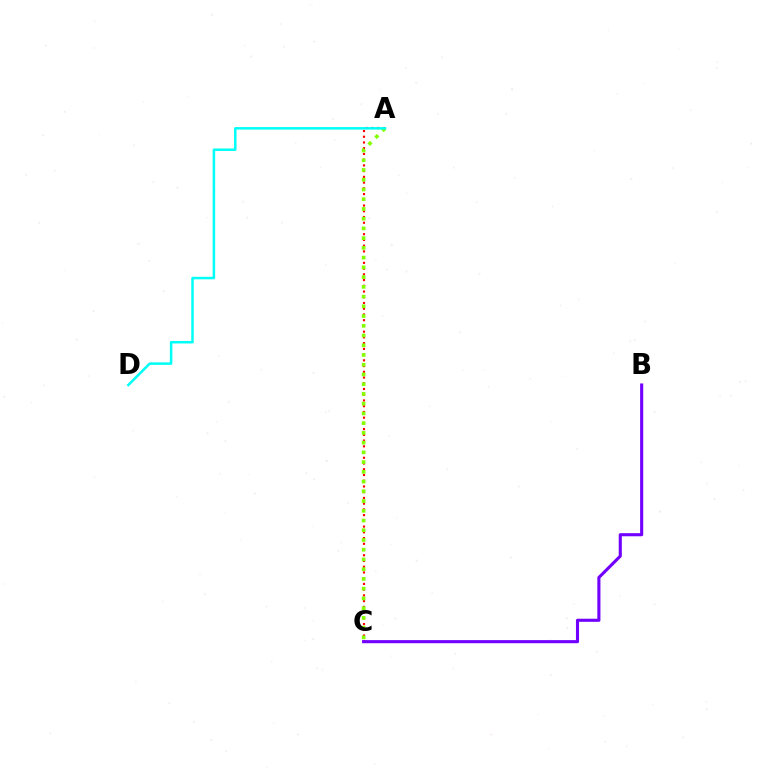{('A', 'C'): [{'color': '#ff0000', 'line_style': 'dotted', 'thickness': 1.56}, {'color': '#84ff00', 'line_style': 'dotted', 'thickness': 2.65}], ('A', 'D'): [{'color': '#00fff6', 'line_style': 'solid', 'thickness': 1.8}], ('B', 'C'): [{'color': '#7200ff', 'line_style': 'solid', 'thickness': 2.23}]}